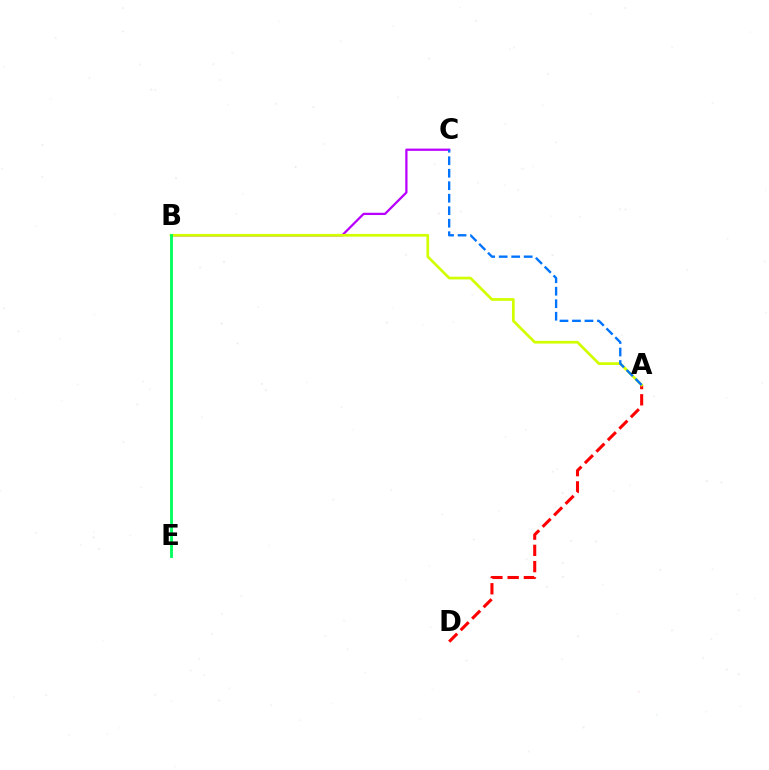{('A', 'D'): [{'color': '#ff0000', 'line_style': 'dashed', 'thickness': 2.21}], ('B', 'C'): [{'color': '#b900ff', 'line_style': 'solid', 'thickness': 1.63}], ('A', 'B'): [{'color': '#d1ff00', 'line_style': 'solid', 'thickness': 1.96}], ('B', 'E'): [{'color': '#00ff5c', 'line_style': 'solid', 'thickness': 2.04}], ('A', 'C'): [{'color': '#0074ff', 'line_style': 'dashed', 'thickness': 1.7}]}